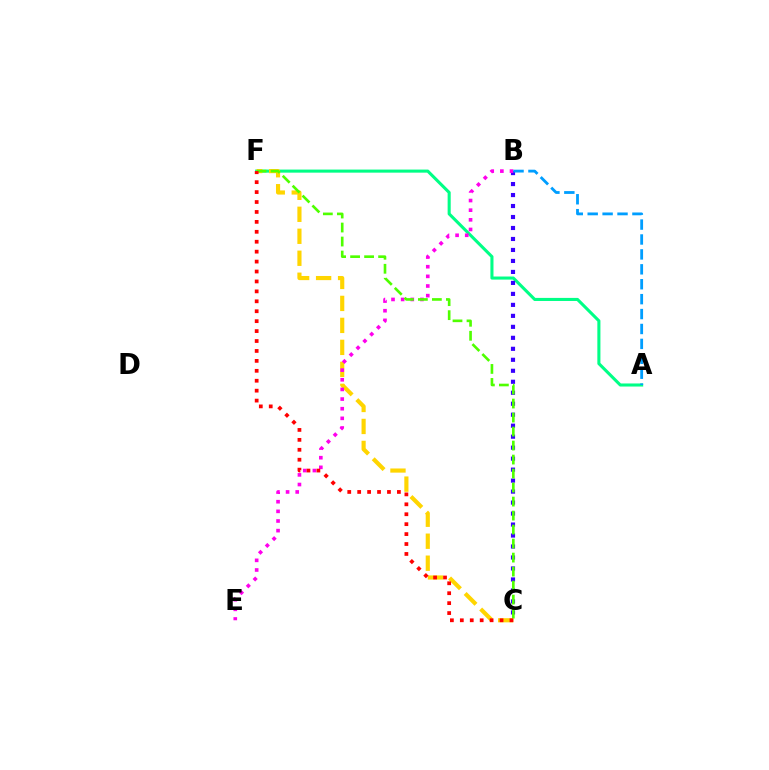{('A', 'F'): [{'color': '#00ff86', 'line_style': 'solid', 'thickness': 2.21}], ('B', 'C'): [{'color': '#3700ff', 'line_style': 'dotted', 'thickness': 2.98}], ('C', 'F'): [{'color': '#ffd500', 'line_style': 'dashed', 'thickness': 2.99}, {'color': '#4fff00', 'line_style': 'dashed', 'thickness': 1.9}, {'color': '#ff0000', 'line_style': 'dotted', 'thickness': 2.7}], ('B', 'E'): [{'color': '#ff00ed', 'line_style': 'dotted', 'thickness': 2.62}], ('A', 'B'): [{'color': '#009eff', 'line_style': 'dashed', 'thickness': 2.03}]}